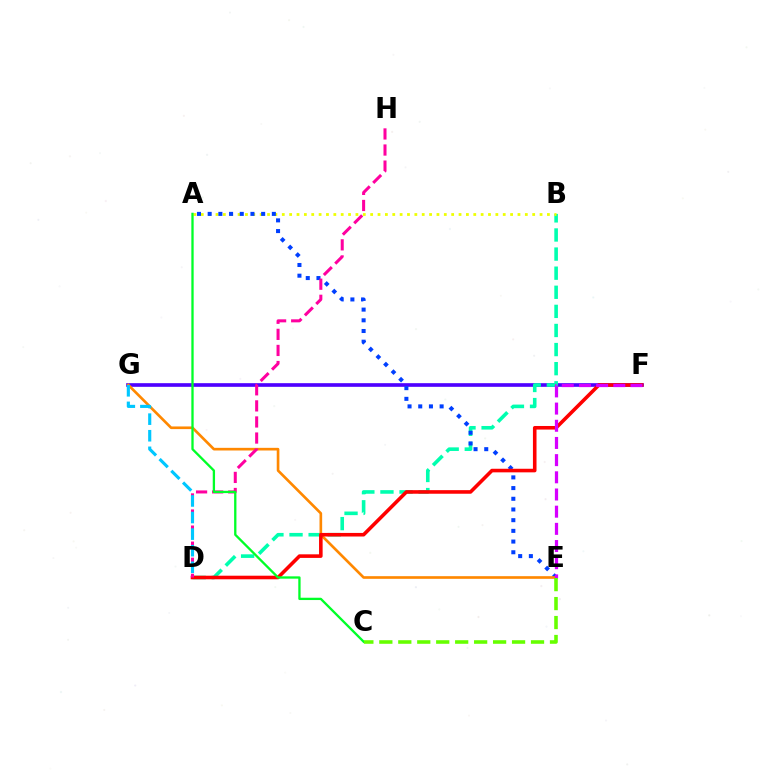{('F', 'G'): [{'color': '#4f00ff', 'line_style': 'solid', 'thickness': 2.62}], ('B', 'D'): [{'color': '#00ffaf', 'line_style': 'dashed', 'thickness': 2.59}], ('A', 'B'): [{'color': '#eeff00', 'line_style': 'dotted', 'thickness': 2.0}], ('A', 'E'): [{'color': '#003fff', 'line_style': 'dotted', 'thickness': 2.91}], ('E', 'G'): [{'color': '#ff8800', 'line_style': 'solid', 'thickness': 1.91}], ('D', 'F'): [{'color': '#ff0000', 'line_style': 'solid', 'thickness': 2.58}], ('E', 'F'): [{'color': '#d600ff', 'line_style': 'dashed', 'thickness': 2.33}], ('D', 'H'): [{'color': '#ff00a0', 'line_style': 'dashed', 'thickness': 2.18}], ('D', 'G'): [{'color': '#00c7ff', 'line_style': 'dashed', 'thickness': 2.25}], ('A', 'C'): [{'color': '#00ff27', 'line_style': 'solid', 'thickness': 1.66}], ('C', 'E'): [{'color': '#66ff00', 'line_style': 'dashed', 'thickness': 2.58}]}